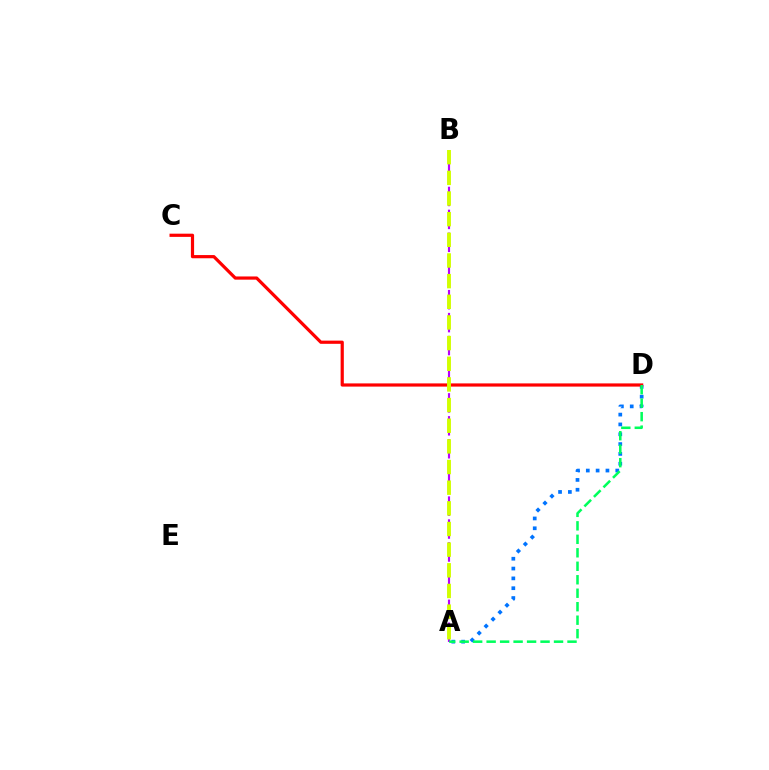{('A', 'B'): [{'color': '#b900ff', 'line_style': 'dashed', 'thickness': 1.56}, {'color': '#d1ff00', 'line_style': 'dashed', 'thickness': 2.81}], ('A', 'D'): [{'color': '#0074ff', 'line_style': 'dotted', 'thickness': 2.67}, {'color': '#00ff5c', 'line_style': 'dashed', 'thickness': 1.83}], ('C', 'D'): [{'color': '#ff0000', 'line_style': 'solid', 'thickness': 2.3}]}